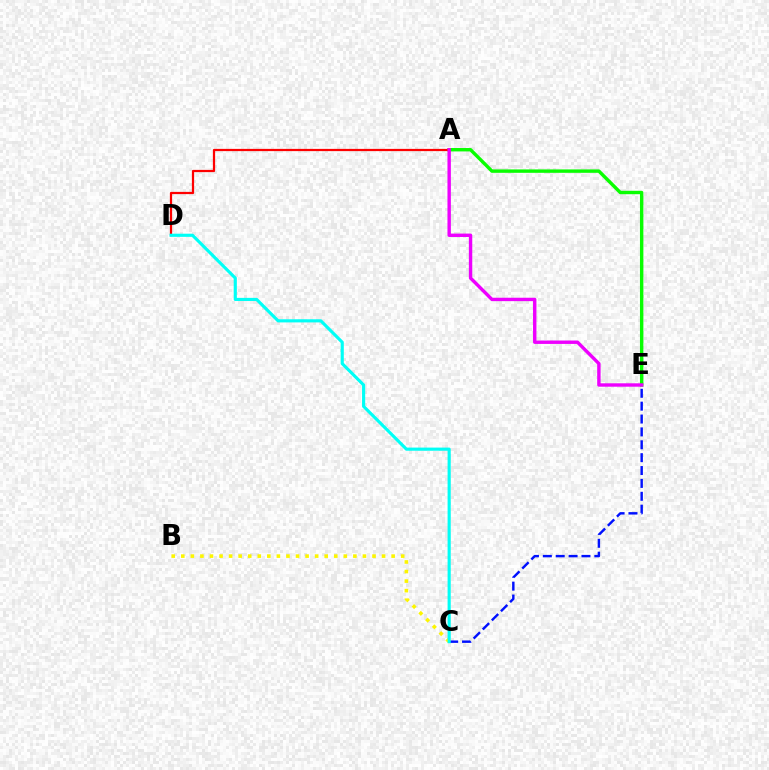{('C', 'E'): [{'color': '#0010ff', 'line_style': 'dashed', 'thickness': 1.75}], ('B', 'C'): [{'color': '#fcf500', 'line_style': 'dotted', 'thickness': 2.6}], ('A', 'E'): [{'color': '#08ff00', 'line_style': 'solid', 'thickness': 2.45}, {'color': '#ee00ff', 'line_style': 'solid', 'thickness': 2.45}], ('A', 'D'): [{'color': '#ff0000', 'line_style': 'solid', 'thickness': 1.61}], ('C', 'D'): [{'color': '#00fff6', 'line_style': 'solid', 'thickness': 2.26}]}